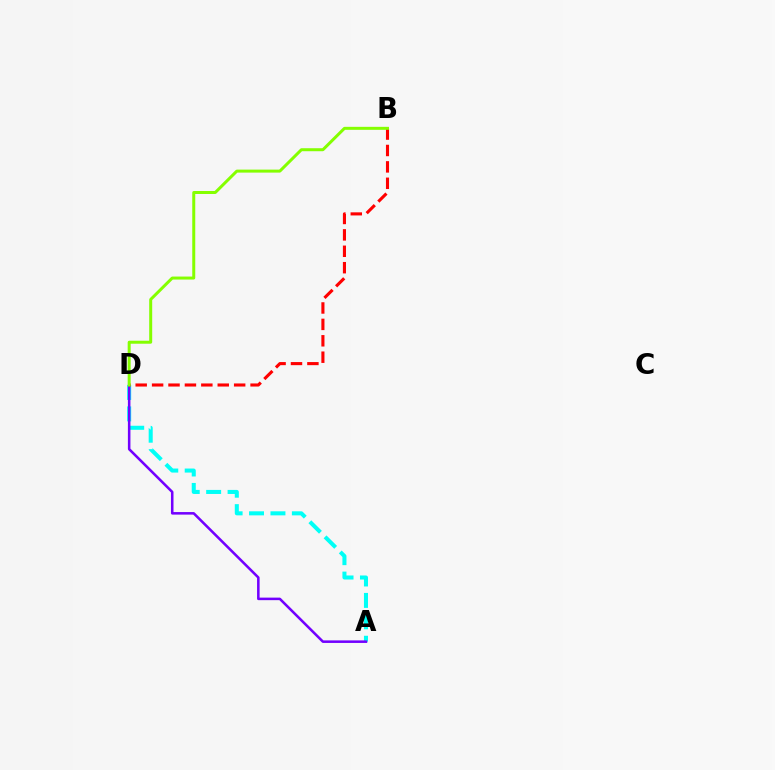{('A', 'D'): [{'color': '#00fff6', 'line_style': 'dashed', 'thickness': 2.91}, {'color': '#7200ff', 'line_style': 'solid', 'thickness': 1.83}], ('B', 'D'): [{'color': '#ff0000', 'line_style': 'dashed', 'thickness': 2.23}, {'color': '#84ff00', 'line_style': 'solid', 'thickness': 2.16}]}